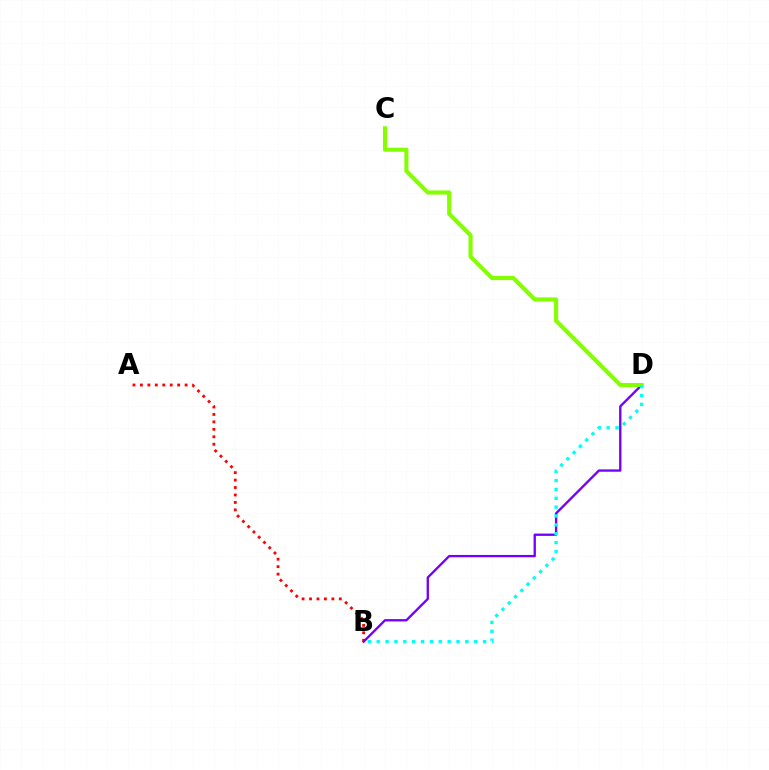{('A', 'B'): [{'color': '#ff0000', 'line_style': 'dotted', 'thickness': 2.02}], ('B', 'D'): [{'color': '#7200ff', 'line_style': 'solid', 'thickness': 1.68}, {'color': '#00fff6', 'line_style': 'dotted', 'thickness': 2.41}], ('C', 'D'): [{'color': '#84ff00', 'line_style': 'solid', 'thickness': 2.96}]}